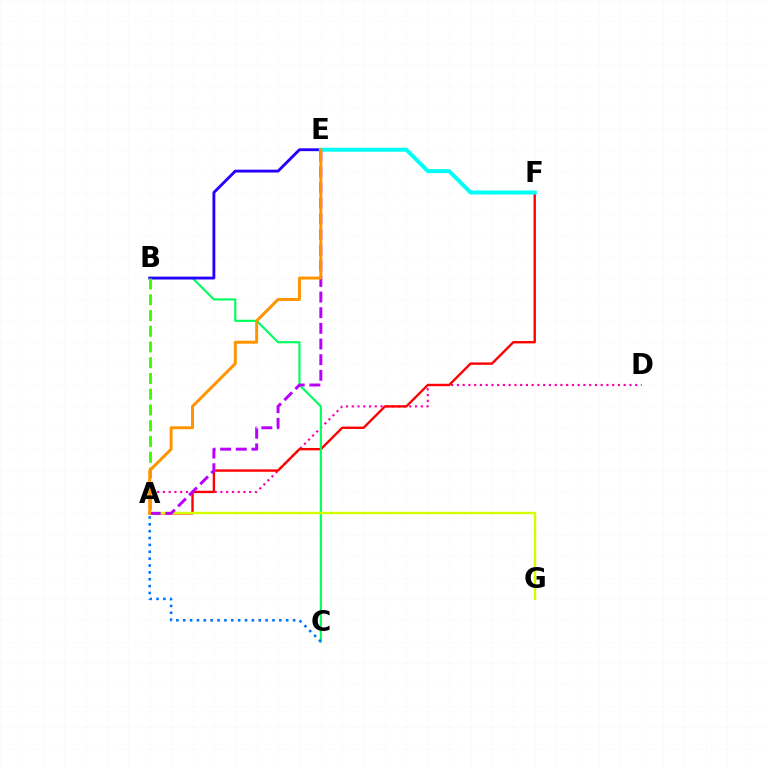{('A', 'D'): [{'color': '#ff00ac', 'line_style': 'dotted', 'thickness': 1.56}], ('A', 'F'): [{'color': '#ff0000', 'line_style': 'solid', 'thickness': 1.7}], ('B', 'C'): [{'color': '#00ff5c', 'line_style': 'solid', 'thickness': 1.54}], ('B', 'E'): [{'color': '#2500ff', 'line_style': 'solid', 'thickness': 2.05}], ('A', 'C'): [{'color': '#0074ff', 'line_style': 'dotted', 'thickness': 1.87}], ('E', 'F'): [{'color': '#00fff6', 'line_style': 'solid', 'thickness': 2.86}], ('A', 'B'): [{'color': '#3dff00', 'line_style': 'dashed', 'thickness': 2.14}], ('A', 'G'): [{'color': '#d1ff00', 'line_style': 'solid', 'thickness': 1.74}], ('A', 'E'): [{'color': '#b900ff', 'line_style': 'dashed', 'thickness': 2.13}, {'color': '#ff9400', 'line_style': 'solid', 'thickness': 2.13}]}